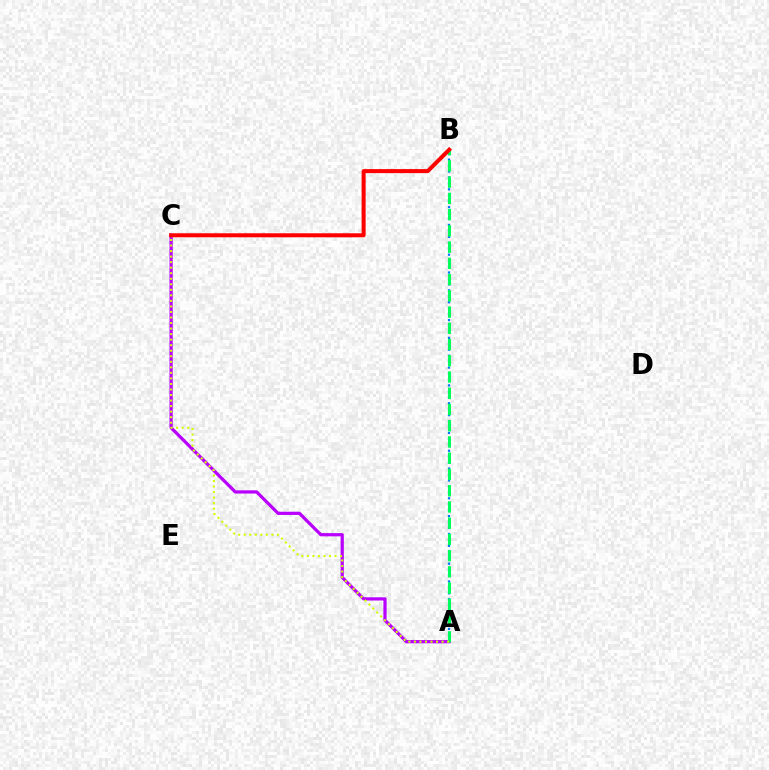{('A', 'C'): [{'color': '#b900ff', 'line_style': 'solid', 'thickness': 2.32}, {'color': '#d1ff00', 'line_style': 'dotted', 'thickness': 1.5}], ('A', 'B'): [{'color': '#0074ff', 'line_style': 'dotted', 'thickness': 1.61}, {'color': '#00ff5c', 'line_style': 'dashed', 'thickness': 2.21}], ('B', 'C'): [{'color': '#ff0000', 'line_style': 'solid', 'thickness': 2.89}]}